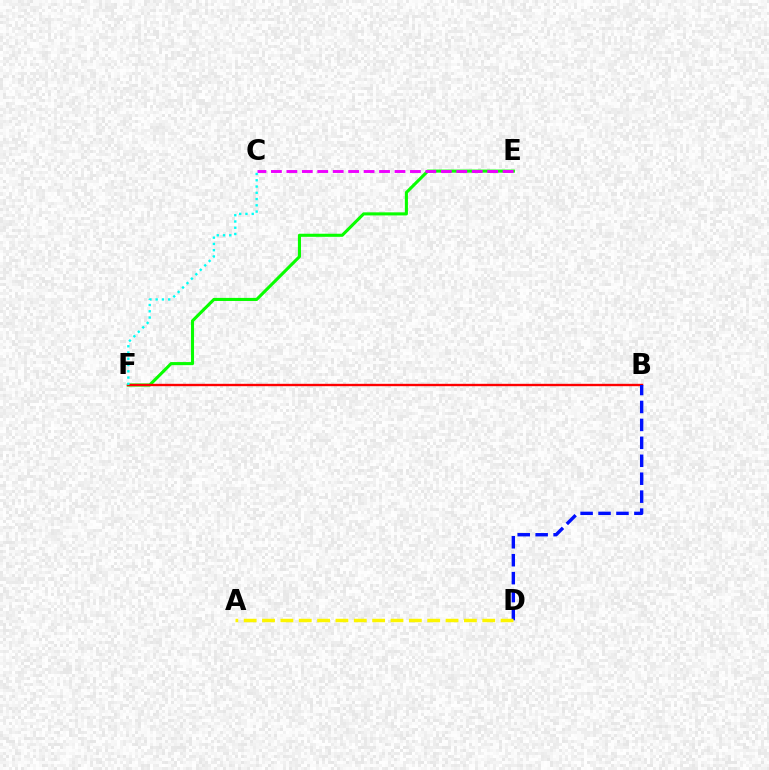{('E', 'F'): [{'color': '#08ff00', 'line_style': 'solid', 'thickness': 2.22}], ('B', 'F'): [{'color': '#ff0000', 'line_style': 'solid', 'thickness': 1.7}], ('B', 'D'): [{'color': '#0010ff', 'line_style': 'dashed', 'thickness': 2.44}], ('C', 'E'): [{'color': '#ee00ff', 'line_style': 'dashed', 'thickness': 2.1}], ('C', 'F'): [{'color': '#00fff6', 'line_style': 'dotted', 'thickness': 1.7}], ('A', 'D'): [{'color': '#fcf500', 'line_style': 'dashed', 'thickness': 2.49}]}